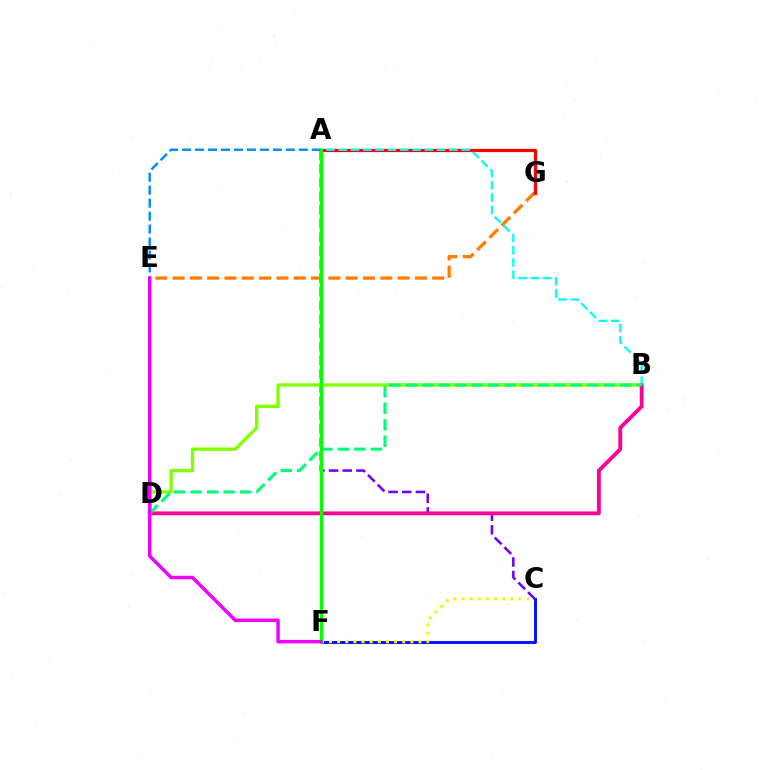{('C', 'F'): [{'color': '#0010ff', 'line_style': 'solid', 'thickness': 2.09}, {'color': '#fcf500', 'line_style': 'dotted', 'thickness': 2.21}], ('A', 'E'): [{'color': '#008cff', 'line_style': 'dashed', 'thickness': 1.76}], ('A', 'C'): [{'color': '#7200ff', 'line_style': 'dashed', 'thickness': 1.86}], ('E', 'G'): [{'color': '#ff7c00', 'line_style': 'dashed', 'thickness': 2.35}], ('B', 'D'): [{'color': '#84ff00', 'line_style': 'solid', 'thickness': 2.4}, {'color': '#ff0094', 'line_style': 'solid', 'thickness': 2.76}, {'color': '#00ff74', 'line_style': 'dashed', 'thickness': 2.24}], ('A', 'G'): [{'color': '#ff0000', 'line_style': 'solid', 'thickness': 2.33}], ('A', 'B'): [{'color': '#00fff6', 'line_style': 'dashed', 'thickness': 1.67}], ('A', 'F'): [{'color': '#08ff00', 'line_style': 'solid', 'thickness': 2.45}], ('E', 'F'): [{'color': '#ee00ff', 'line_style': 'solid', 'thickness': 2.5}]}